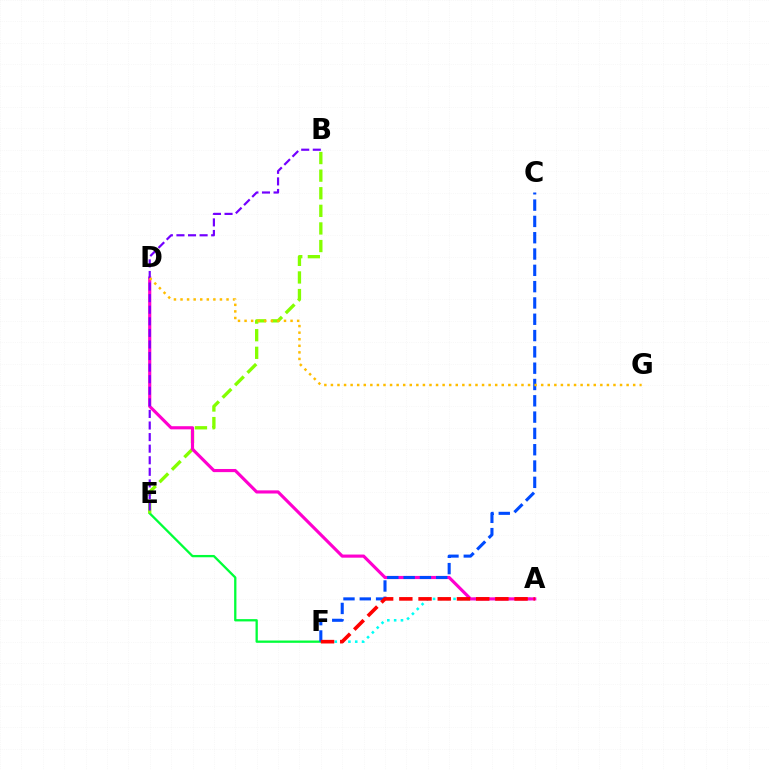{('E', 'F'): [{'color': '#00ff39', 'line_style': 'solid', 'thickness': 1.65}], ('A', 'F'): [{'color': '#00fff6', 'line_style': 'dotted', 'thickness': 1.85}, {'color': '#ff0000', 'line_style': 'dashed', 'thickness': 2.61}], ('B', 'E'): [{'color': '#84ff00', 'line_style': 'dashed', 'thickness': 2.39}, {'color': '#7200ff', 'line_style': 'dashed', 'thickness': 1.57}], ('A', 'D'): [{'color': '#ff00cf', 'line_style': 'solid', 'thickness': 2.26}], ('C', 'F'): [{'color': '#004bff', 'line_style': 'dashed', 'thickness': 2.22}], ('D', 'G'): [{'color': '#ffbd00', 'line_style': 'dotted', 'thickness': 1.79}]}